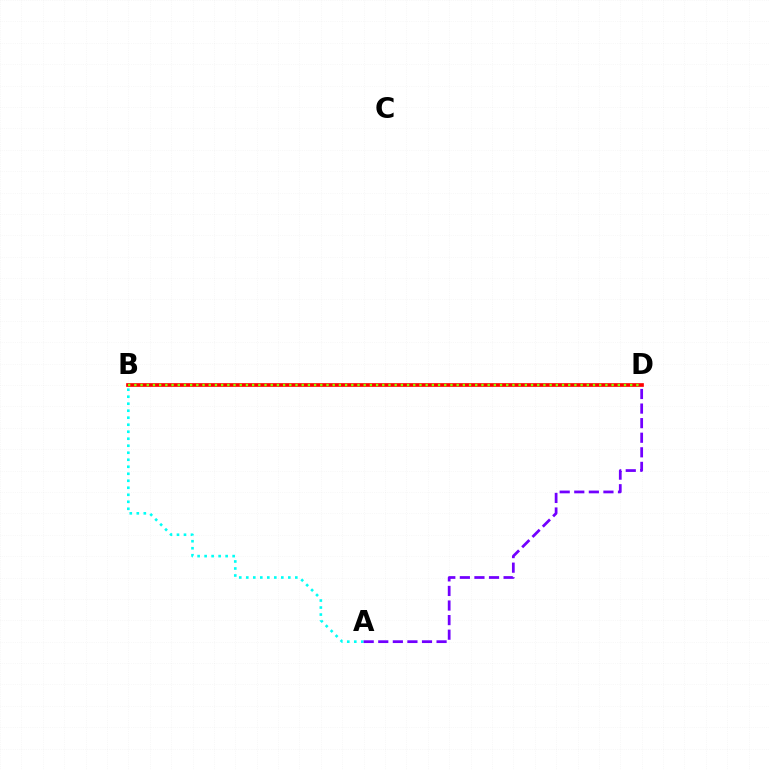{('A', 'B'): [{'color': '#00fff6', 'line_style': 'dotted', 'thickness': 1.9}], ('B', 'D'): [{'color': '#ff0000', 'line_style': 'solid', 'thickness': 2.65}, {'color': '#84ff00', 'line_style': 'dotted', 'thickness': 1.68}], ('A', 'D'): [{'color': '#7200ff', 'line_style': 'dashed', 'thickness': 1.98}]}